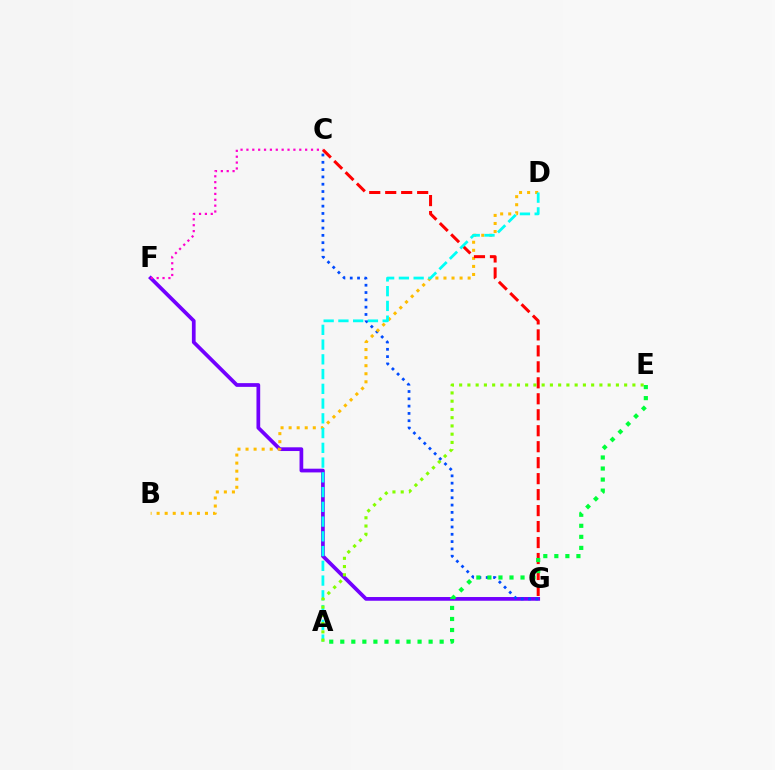{('F', 'G'): [{'color': '#7200ff', 'line_style': 'solid', 'thickness': 2.68}], ('C', 'G'): [{'color': '#004bff', 'line_style': 'dotted', 'thickness': 1.98}, {'color': '#ff0000', 'line_style': 'dashed', 'thickness': 2.17}], ('B', 'D'): [{'color': '#ffbd00', 'line_style': 'dotted', 'thickness': 2.19}], ('C', 'F'): [{'color': '#ff00cf', 'line_style': 'dotted', 'thickness': 1.6}], ('A', 'D'): [{'color': '#00fff6', 'line_style': 'dashed', 'thickness': 2.0}], ('A', 'E'): [{'color': '#84ff00', 'line_style': 'dotted', 'thickness': 2.24}, {'color': '#00ff39', 'line_style': 'dotted', 'thickness': 3.0}]}